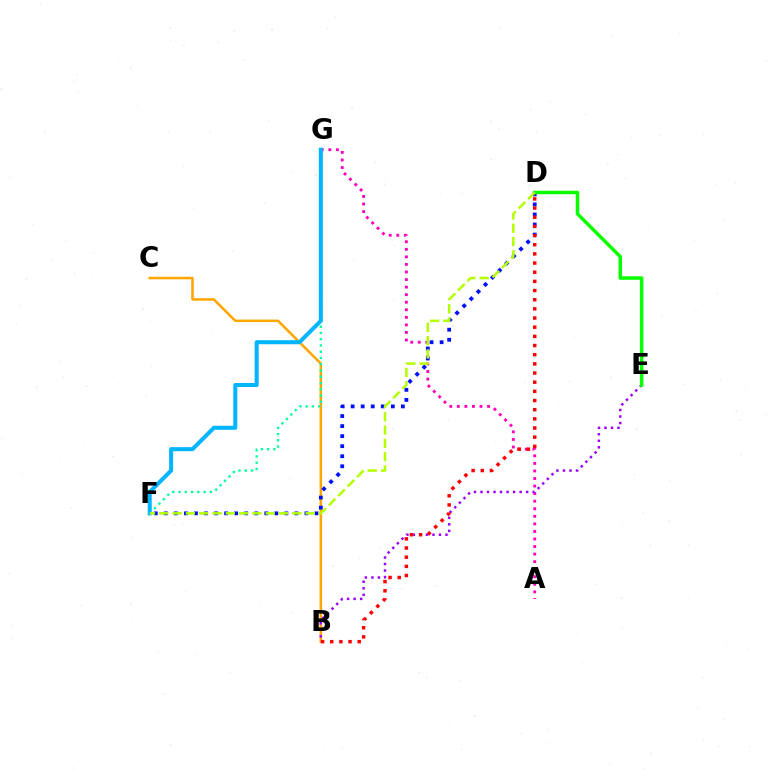{('B', 'C'): [{'color': '#ffa500', 'line_style': 'solid', 'thickness': 1.81}], ('A', 'G'): [{'color': '#ff00bd', 'line_style': 'dotted', 'thickness': 2.05}], ('D', 'F'): [{'color': '#0010ff', 'line_style': 'dotted', 'thickness': 2.73}, {'color': '#b3ff00', 'line_style': 'dashed', 'thickness': 1.81}], ('B', 'E'): [{'color': '#9b00ff', 'line_style': 'dotted', 'thickness': 1.77}], ('D', 'E'): [{'color': '#08ff00', 'line_style': 'solid', 'thickness': 2.52}], ('F', 'G'): [{'color': '#00ff9d', 'line_style': 'dotted', 'thickness': 1.7}, {'color': '#00b5ff', 'line_style': 'solid', 'thickness': 2.9}], ('B', 'D'): [{'color': '#ff0000', 'line_style': 'dotted', 'thickness': 2.49}]}